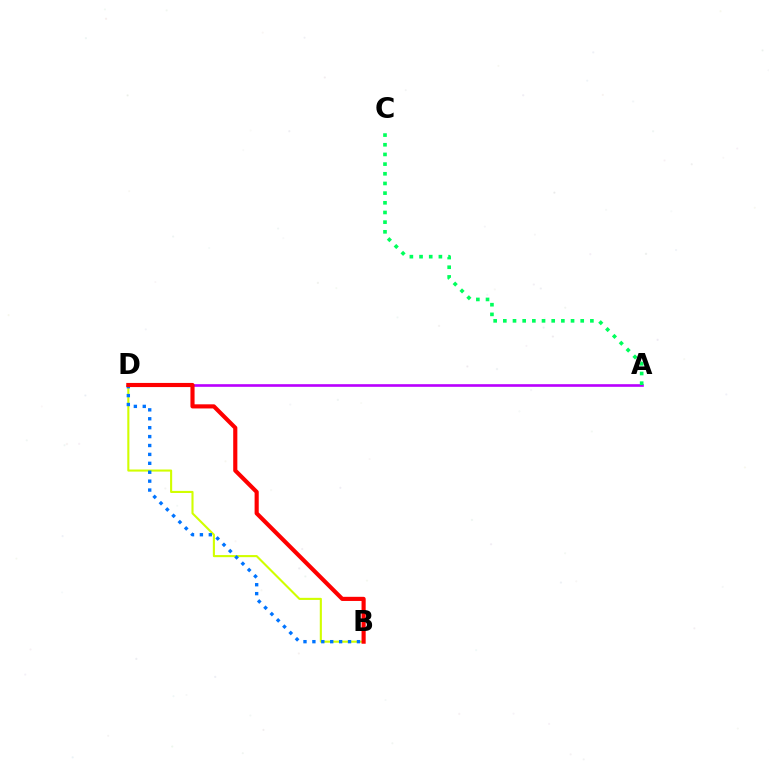{('A', 'D'): [{'color': '#b900ff', 'line_style': 'solid', 'thickness': 1.9}], ('A', 'C'): [{'color': '#00ff5c', 'line_style': 'dotted', 'thickness': 2.63}], ('B', 'D'): [{'color': '#d1ff00', 'line_style': 'solid', 'thickness': 1.51}, {'color': '#0074ff', 'line_style': 'dotted', 'thickness': 2.42}, {'color': '#ff0000', 'line_style': 'solid', 'thickness': 2.98}]}